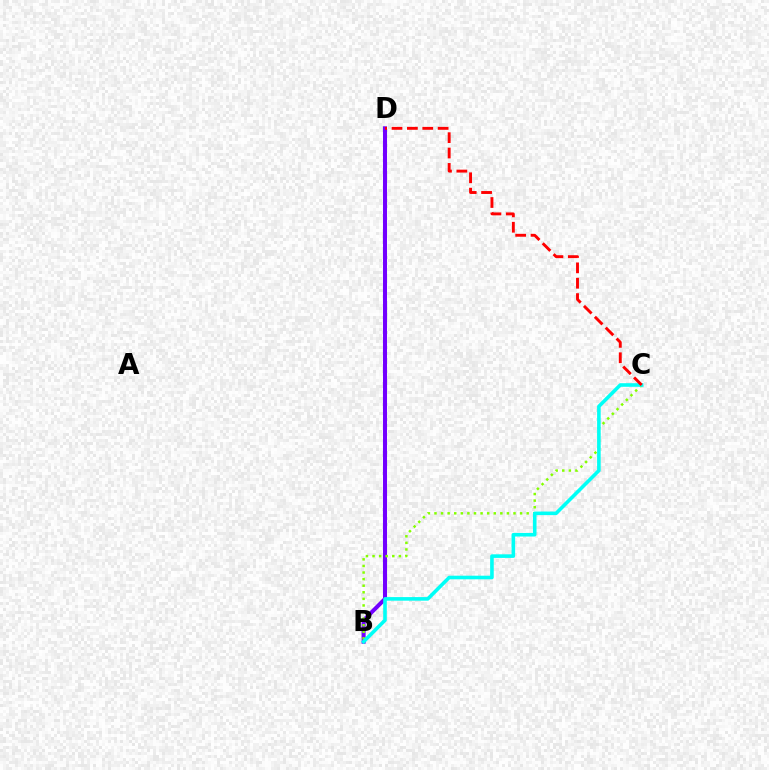{('B', 'D'): [{'color': '#7200ff', 'line_style': 'solid', 'thickness': 2.91}], ('B', 'C'): [{'color': '#84ff00', 'line_style': 'dotted', 'thickness': 1.79}, {'color': '#00fff6', 'line_style': 'solid', 'thickness': 2.59}], ('C', 'D'): [{'color': '#ff0000', 'line_style': 'dashed', 'thickness': 2.09}]}